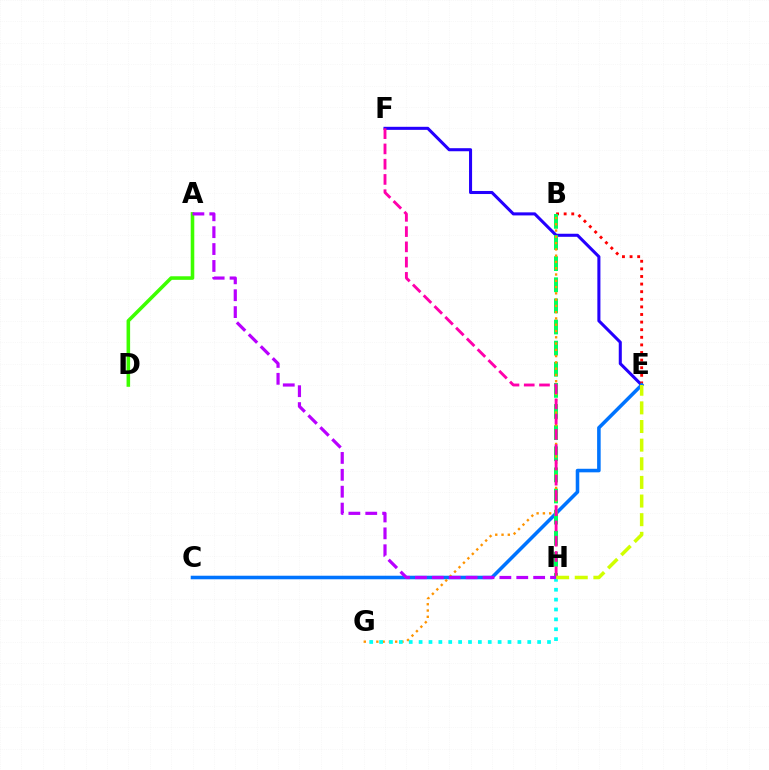{('E', 'F'): [{'color': '#2500ff', 'line_style': 'solid', 'thickness': 2.2}], ('B', 'E'): [{'color': '#ff0000', 'line_style': 'dotted', 'thickness': 2.07}], ('C', 'E'): [{'color': '#0074ff', 'line_style': 'solid', 'thickness': 2.56}], ('B', 'H'): [{'color': '#00ff5c', 'line_style': 'dashed', 'thickness': 2.87}], ('B', 'G'): [{'color': '#ff9400', 'line_style': 'dotted', 'thickness': 1.71}], ('G', 'H'): [{'color': '#00fff6', 'line_style': 'dotted', 'thickness': 2.68}], ('A', 'D'): [{'color': '#3dff00', 'line_style': 'solid', 'thickness': 2.57}], ('F', 'H'): [{'color': '#ff00ac', 'line_style': 'dashed', 'thickness': 2.07}], ('E', 'H'): [{'color': '#d1ff00', 'line_style': 'dashed', 'thickness': 2.53}], ('A', 'H'): [{'color': '#b900ff', 'line_style': 'dashed', 'thickness': 2.29}]}